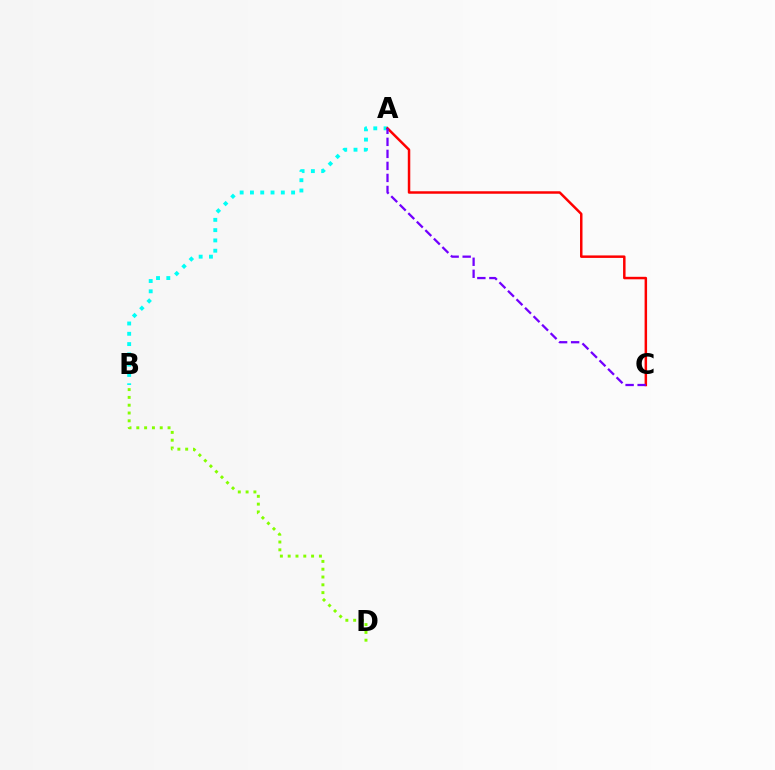{('B', 'D'): [{'color': '#84ff00', 'line_style': 'dotted', 'thickness': 2.12}], ('A', 'B'): [{'color': '#00fff6', 'line_style': 'dotted', 'thickness': 2.8}], ('A', 'C'): [{'color': '#ff0000', 'line_style': 'solid', 'thickness': 1.79}, {'color': '#7200ff', 'line_style': 'dashed', 'thickness': 1.63}]}